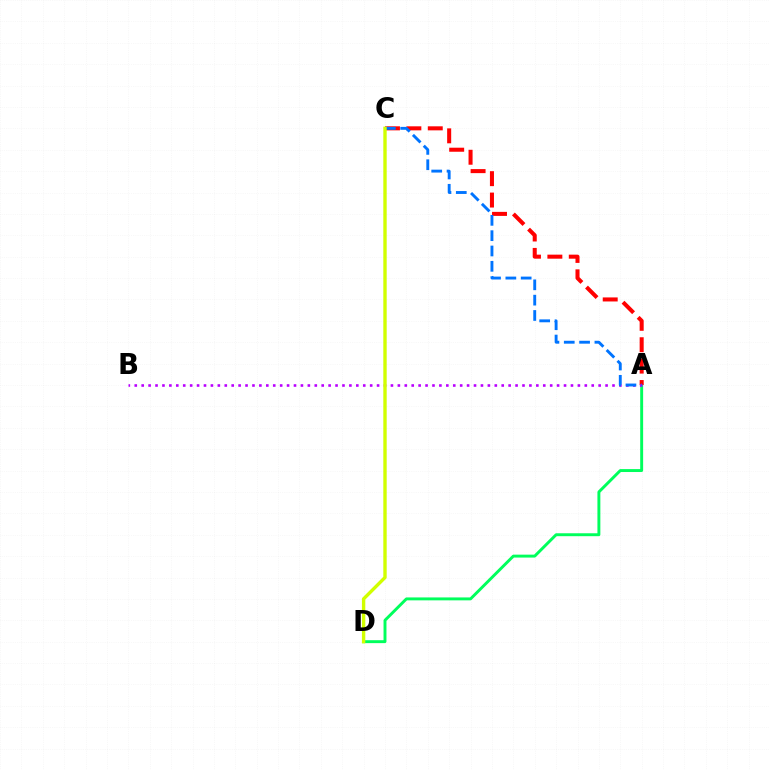{('A', 'D'): [{'color': '#00ff5c', 'line_style': 'solid', 'thickness': 2.11}], ('A', 'C'): [{'color': '#ff0000', 'line_style': 'dashed', 'thickness': 2.91}, {'color': '#0074ff', 'line_style': 'dashed', 'thickness': 2.08}], ('A', 'B'): [{'color': '#b900ff', 'line_style': 'dotted', 'thickness': 1.88}], ('C', 'D'): [{'color': '#d1ff00', 'line_style': 'solid', 'thickness': 2.43}]}